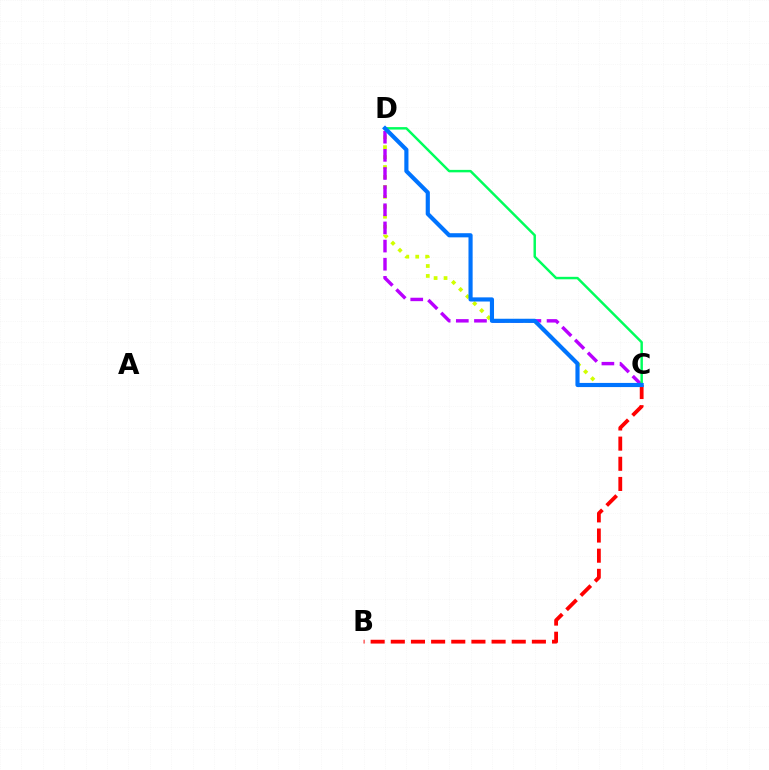{('C', 'D'): [{'color': '#d1ff00', 'line_style': 'dotted', 'thickness': 2.7}, {'color': '#b900ff', 'line_style': 'dashed', 'thickness': 2.47}, {'color': '#00ff5c', 'line_style': 'solid', 'thickness': 1.77}, {'color': '#0074ff', 'line_style': 'solid', 'thickness': 2.99}], ('B', 'C'): [{'color': '#ff0000', 'line_style': 'dashed', 'thickness': 2.74}]}